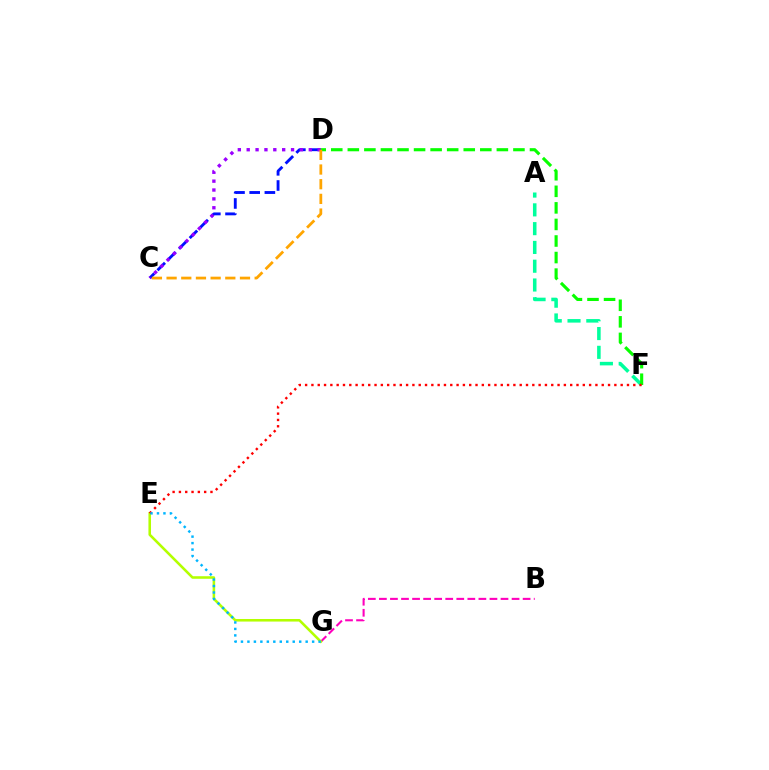{('A', 'F'): [{'color': '#00ff9d', 'line_style': 'dashed', 'thickness': 2.55}], ('C', 'D'): [{'color': '#0010ff', 'line_style': 'dashed', 'thickness': 2.06}, {'color': '#9b00ff', 'line_style': 'dotted', 'thickness': 2.41}, {'color': '#ffa500', 'line_style': 'dashed', 'thickness': 1.99}], ('D', 'F'): [{'color': '#08ff00', 'line_style': 'dashed', 'thickness': 2.25}], ('B', 'G'): [{'color': '#ff00bd', 'line_style': 'dashed', 'thickness': 1.5}], ('E', 'G'): [{'color': '#b3ff00', 'line_style': 'solid', 'thickness': 1.85}, {'color': '#00b5ff', 'line_style': 'dotted', 'thickness': 1.76}], ('E', 'F'): [{'color': '#ff0000', 'line_style': 'dotted', 'thickness': 1.71}]}